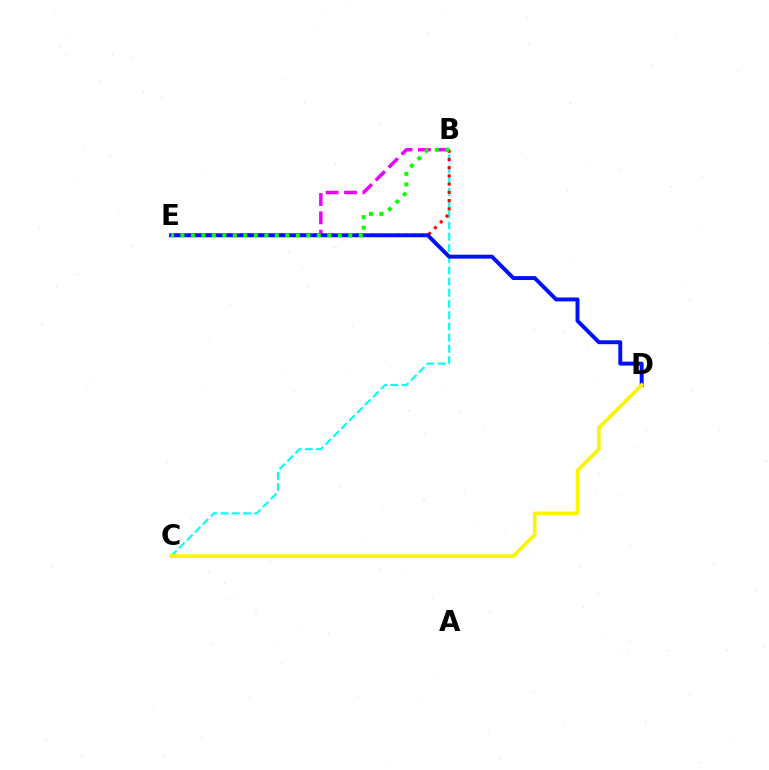{('B', 'C'): [{'color': '#00fff6', 'line_style': 'dashed', 'thickness': 1.52}], ('B', 'E'): [{'color': '#ee00ff', 'line_style': 'dashed', 'thickness': 2.49}, {'color': '#ff0000', 'line_style': 'dotted', 'thickness': 2.23}, {'color': '#08ff00', 'line_style': 'dotted', 'thickness': 2.85}], ('D', 'E'): [{'color': '#0010ff', 'line_style': 'solid', 'thickness': 2.83}], ('C', 'D'): [{'color': '#fcf500', 'line_style': 'solid', 'thickness': 2.6}]}